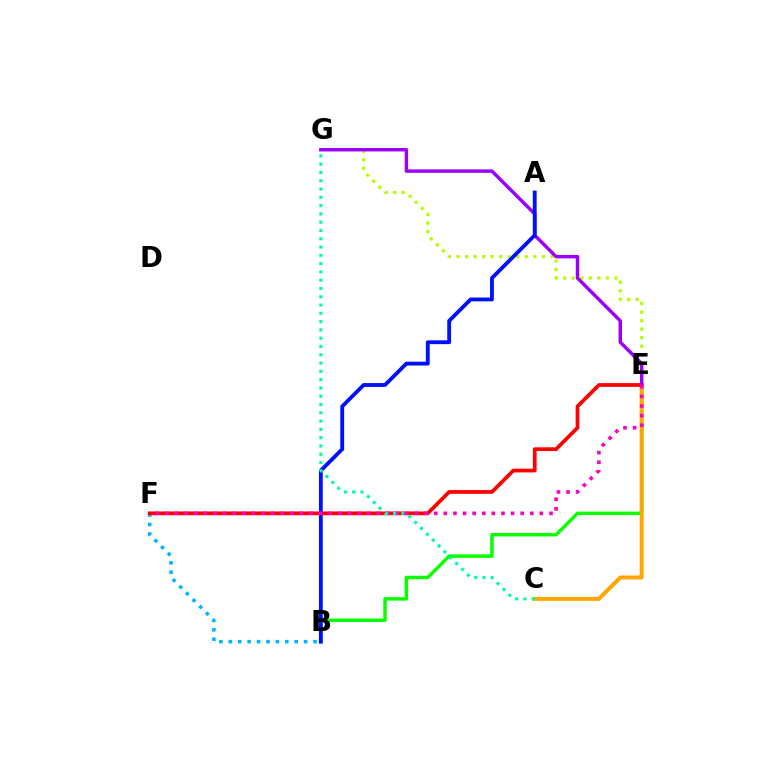{('B', 'E'): [{'color': '#08ff00', 'line_style': 'solid', 'thickness': 2.48}], ('E', 'G'): [{'color': '#b3ff00', 'line_style': 'dotted', 'thickness': 2.32}, {'color': '#9b00ff', 'line_style': 'solid', 'thickness': 2.48}], ('B', 'F'): [{'color': '#00b5ff', 'line_style': 'dotted', 'thickness': 2.56}], ('C', 'E'): [{'color': '#ffa500', 'line_style': 'solid', 'thickness': 2.86}], ('E', 'F'): [{'color': '#ff0000', 'line_style': 'solid', 'thickness': 2.7}, {'color': '#ff00bd', 'line_style': 'dotted', 'thickness': 2.61}], ('A', 'B'): [{'color': '#0010ff', 'line_style': 'solid', 'thickness': 2.76}], ('C', 'G'): [{'color': '#00ff9d', 'line_style': 'dotted', 'thickness': 2.25}]}